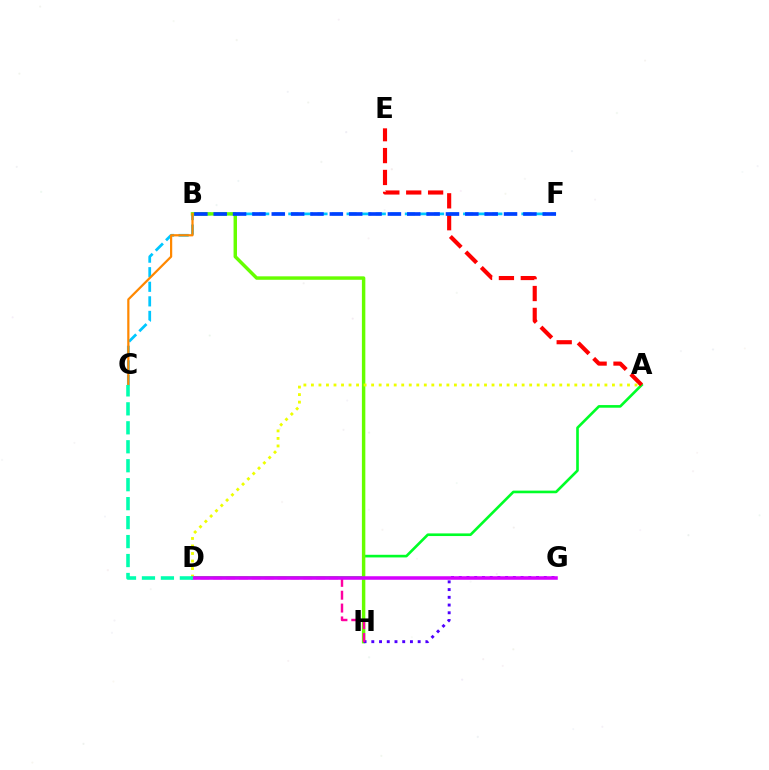{('C', 'F'): [{'color': '#00c7ff', 'line_style': 'dashed', 'thickness': 1.98}], ('A', 'D'): [{'color': '#00ff27', 'line_style': 'solid', 'thickness': 1.9}, {'color': '#eeff00', 'line_style': 'dotted', 'thickness': 2.04}], ('B', 'H'): [{'color': '#66ff00', 'line_style': 'solid', 'thickness': 2.48}], ('A', 'E'): [{'color': '#ff0000', 'line_style': 'dashed', 'thickness': 2.97}], ('B', 'F'): [{'color': '#003fff', 'line_style': 'dashed', 'thickness': 2.63}], ('G', 'H'): [{'color': '#4f00ff', 'line_style': 'dotted', 'thickness': 2.1}], ('D', 'H'): [{'color': '#ff00a0', 'line_style': 'dashed', 'thickness': 1.75}], ('D', 'G'): [{'color': '#d600ff', 'line_style': 'solid', 'thickness': 2.54}], ('B', 'C'): [{'color': '#ff8800', 'line_style': 'solid', 'thickness': 1.6}], ('C', 'D'): [{'color': '#00ffaf', 'line_style': 'dashed', 'thickness': 2.58}]}